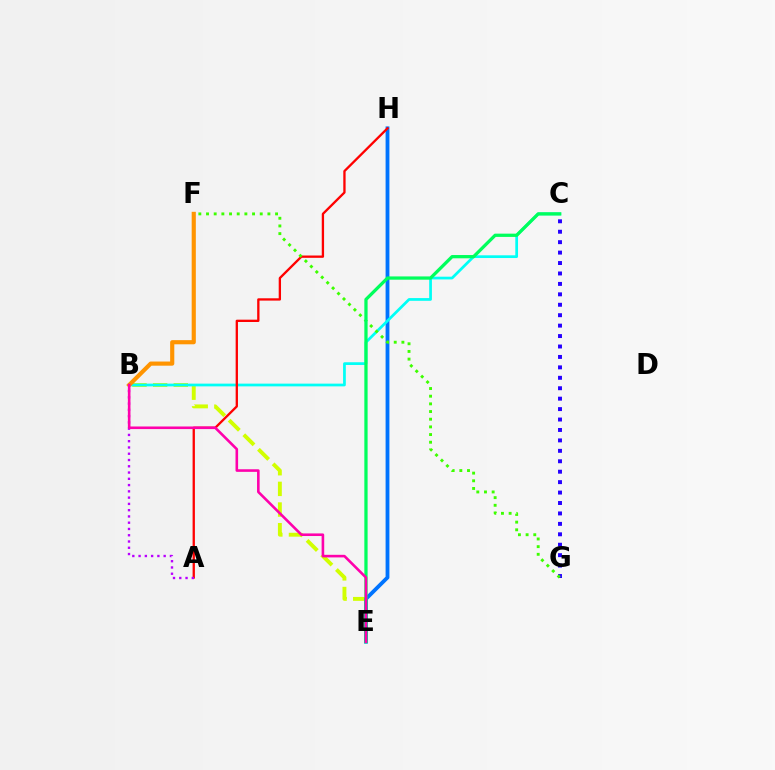{('B', 'E'): [{'color': '#d1ff00', 'line_style': 'dashed', 'thickness': 2.81}, {'color': '#ff00ac', 'line_style': 'solid', 'thickness': 1.87}], ('E', 'H'): [{'color': '#0074ff', 'line_style': 'solid', 'thickness': 2.74}], ('B', 'C'): [{'color': '#00fff6', 'line_style': 'solid', 'thickness': 1.97}], ('A', 'H'): [{'color': '#ff0000', 'line_style': 'solid', 'thickness': 1.67}], ('C', 'G'): [{'color': '#2500ff', 'line_style': 'dotted', 'thickness': 2.83}], ('A', 'B'): [{'color': '#b900ff', 'line_style': 'dotted', 'thickness': 1.7}], ('B', 'F'): [{'color': '#ff9400', 'line_style': 'solid', 'thickness': 2.99}], ('F', 'G'): [{'color': '#3dff00', 'line_style': 'dotted', 'thickness': 2.08}], ('C', 'E'): [{'color': '#00ff5c', 'line_style': 'solid', 'thickness': 2.35}]}